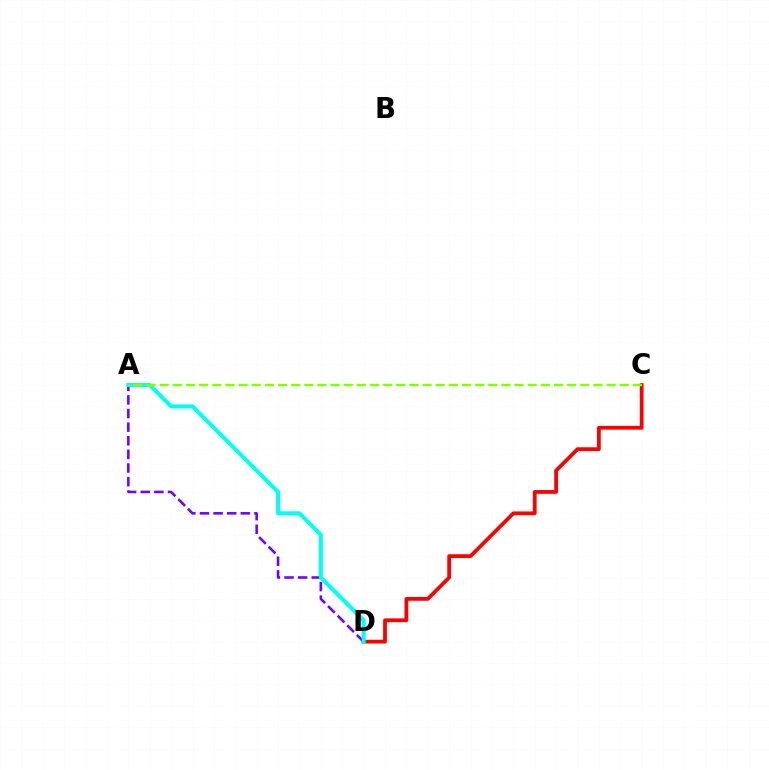{('C', 'D'): [{'color': '#ff0000', 'line_style': 'solid', 'thickness': 2.72}], ('A', 'D'): [{'color': '#7200ff', 'line_style': 'dashed', 'thickness': 1.85}, {'color': '#00fff6', 'line_style': 'solid', 'thickness': 2.91}], ('A', 'C'): [{'color': '#84ff00', 'line_style': 'dashed', 'thickness': 1.79}]}